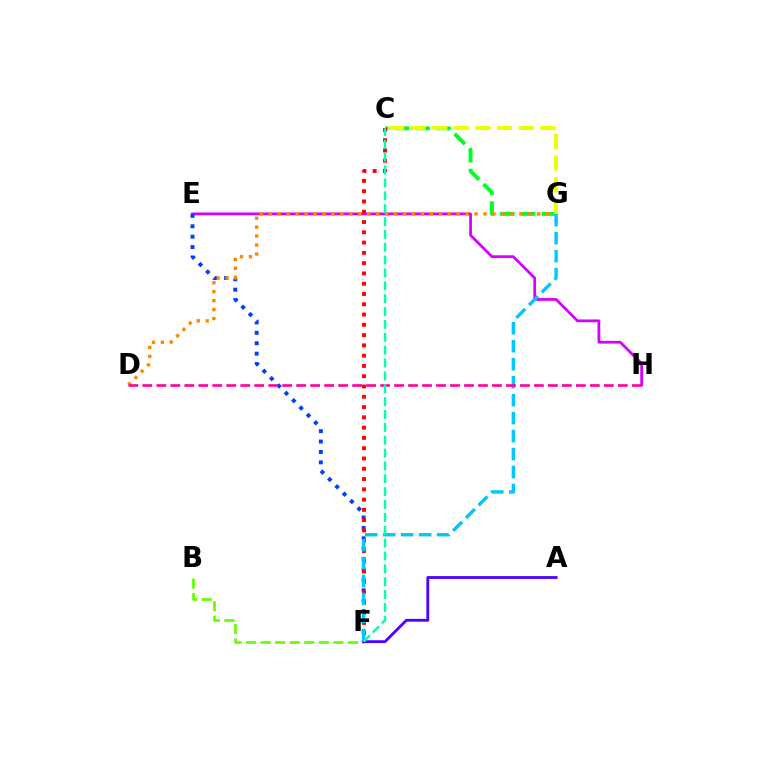{('E', 'H'): [{'color': '#d600ff', 'line_style': 'solid', 'thickness': 2.0}], ('B', 'F'): [{'color': '#66ff00', 'line_style': 'dashed', 'thickness': 1.98}], ('C', 'G'): [{'color': '#00ff27', 'line_style': 'dashed', 'thickness': 2.82}, {'color': '#eeff00', 'line_style': 'dashed', 'thickness': 2.94}], ('A', 'F'): [{'color': '#4f00ff', 'line_style': 'solid', 'thickness': 2.04}], ('E', 'F'): [{'color': '#003fff', 'line_style': 'dotted', 'thickness': 2.83}], ('C', 'F'): [{'color': '#ff0000', 'line_style': 'dotted', 'thickness': 2.79}, {'color': '#00ffaf', 'line_style': 'dashed', 'thickness': 1.75}], ('D', 'G'): [{'color': '#ff8800', 'line_style': 'dotted', 'thickness': 2.43}], ('F', 'G'): [{'color': '#00c7ff', 'line_style': 'dashed', 'thickness': 2.44}], ('D', 'H'): [{'color': '#ff00a0', 'line_style': 'dashed', 'thickness': 1.9}]}